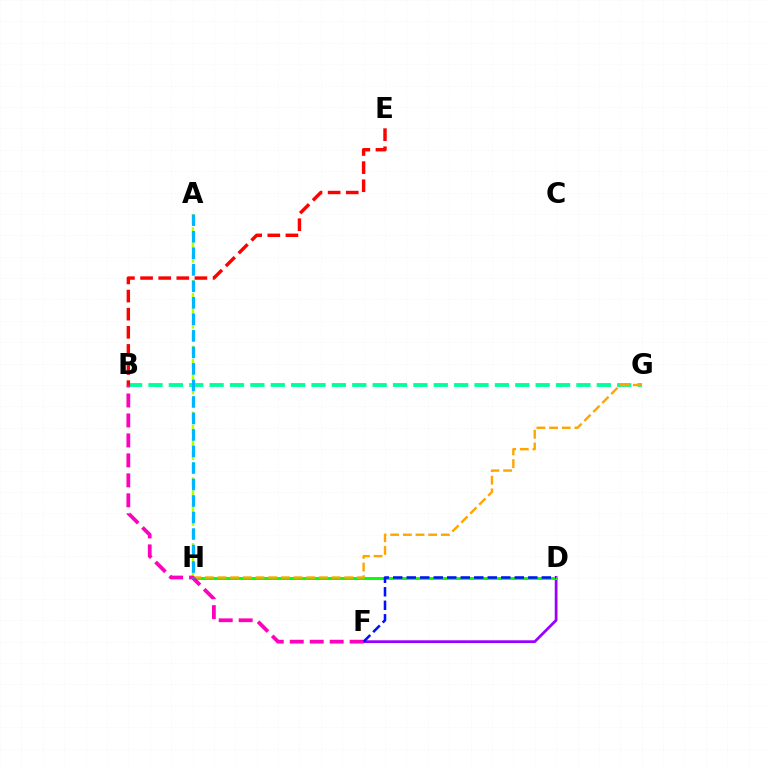{('B', 'G'): [{'color': '#00ff9d', 'line_style': 'dashed', 'thickness': 2.77}], ('D', 'F'): [{'color': '#9b00ff', 'line_style': 'solid', 'thickness': 1.98}, {'color': '#0010ff', 'line_style': 'dashed', 'thickness': 1.84}], ('D', 'H'): [{'color': '#08ff00', 'line_style': 'solid', 'thickness': 2.13}], ('A', 'H'): [{'color': '#b3ff00', 'line_style': 'dashed', 'thickness': 1.79}, {'color': '#00b5ff', 'line_style': 'dashed', 'thickness': 2.24}], ('G', 'H'): [{'color': '#ffa500', 'line_style': 'dashed', 'thickness': 1.72}], ('B', 'F'): [{'color': '#ff00bd', 'line_style': 'dashed', 'thickness': 2.71}], ('B', 'E'): [{'color': '#ff0000', 'line_style': 'dashed', 'thickness': 2.46}]}